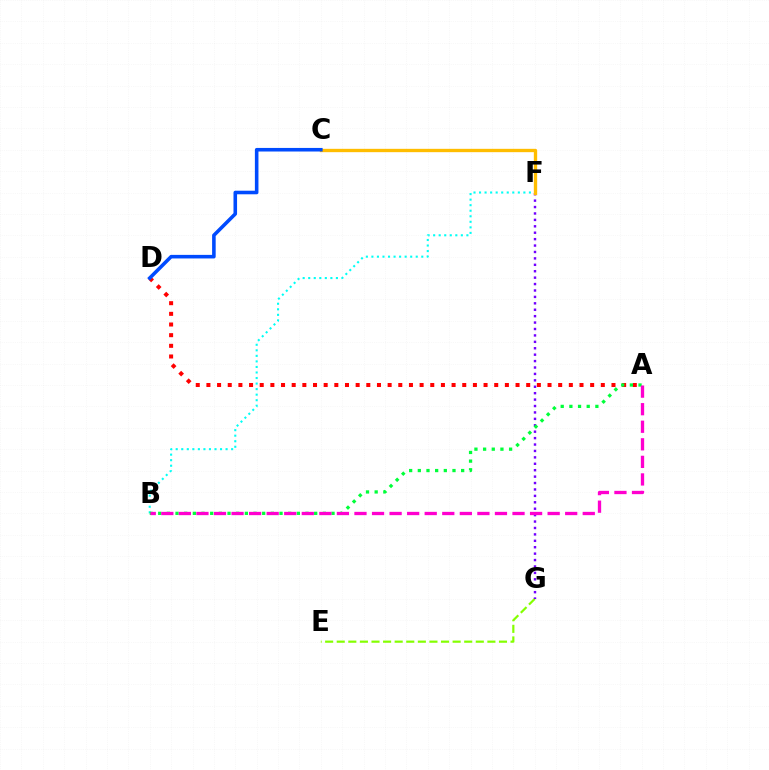{('A', 'D'): [{'color': '#ff0000', 'line_style': 'dotted', 'thickness': 2.9}], ('E', 'G'): [{'color': '#84ff00', 'line_style': 'dashed', 'thickness': 1.57}], ('F', 'G'): [{'color': '#7200ff', 'line_style': 'dotted', 'thickness': 1.74}], ('B', 'F'): [{'color': '#00fff6', 'line_style': 'dotted', 'thickness': 1.51}], ('A', 'B'): [{'color': '#00ff39', 'line_style': 'dotted', 'thickness': 2.35}, {'color': '#ff00cf', 'line_style': 'dashed', 'thickness': 2.39}], ('C', 'F'): [{'color': '#ffbd00', 'line_style': 'solid', 'thickness': 2.4}], ('C', 'D'): [{'color': '#004bff', 'line_style': 'solid', 'thickness': 2.57}]}